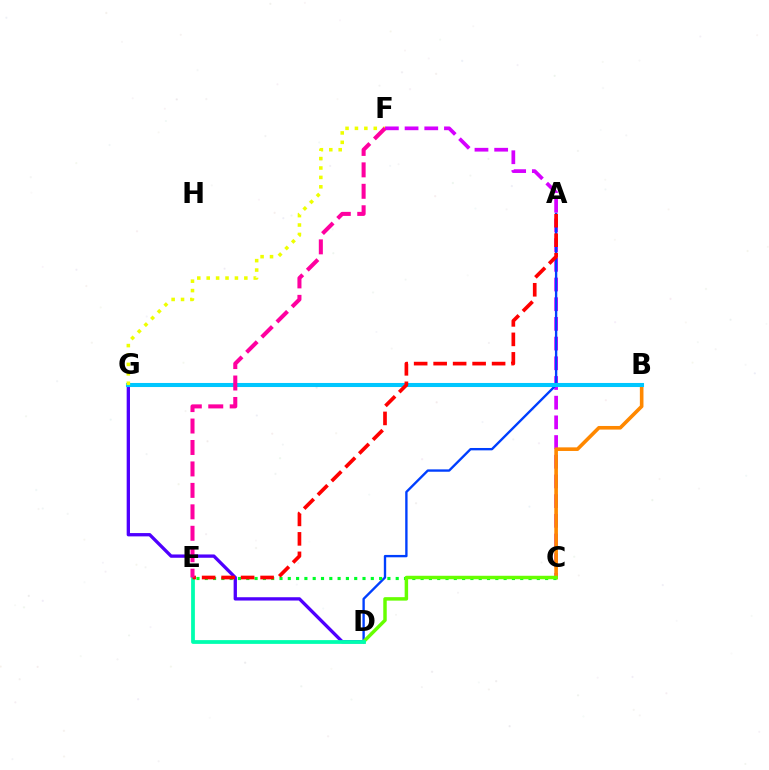{('D', 'G'): [{'color': '#4f00ff', 'line_style': 'solid', 'thickness': 2.39}], ('C', 'F'): [{'color': '#d600ff', 'line_style': 'dashed', 'thickness': 2.67}], ('B', 'C'): [{'color': '#ff8800', 'line_style': 'solid', 'thickness': 2.6}], ('A', 'D'): [{'color': '#003fff', 'line_style': 'solid', 'thickness': 1.7}], ('C', 'E'): [{'color': '#00ff27', 'line_style': 'dotted', 'thickness': 2.26}], ('B', 'G'): [{'color': '#00c7ff', 'line_style': 'solid', 'thickness': 2.93}], ('C', 'D'): [{'color': '#66ff00', 'line_style': 'solid', 'thickness': 2.49}], ('D', 'E'): [{'color': '#00ffaf', 'line_style': 'solid', 'thickness': 2.72}], ('F', 'G'): [{'color': '#eeff00', 'line_style': 'dotted', 'thickness': 2.56}], ('A', 'E'): [{'color': '#ff0000', 'line_style': 'dashed', 'thickness': 2.65}], ('E', 'F'): [{'color': '#ff00a0', 'line_style': 'dashed', 'thickness': 2.91}]}